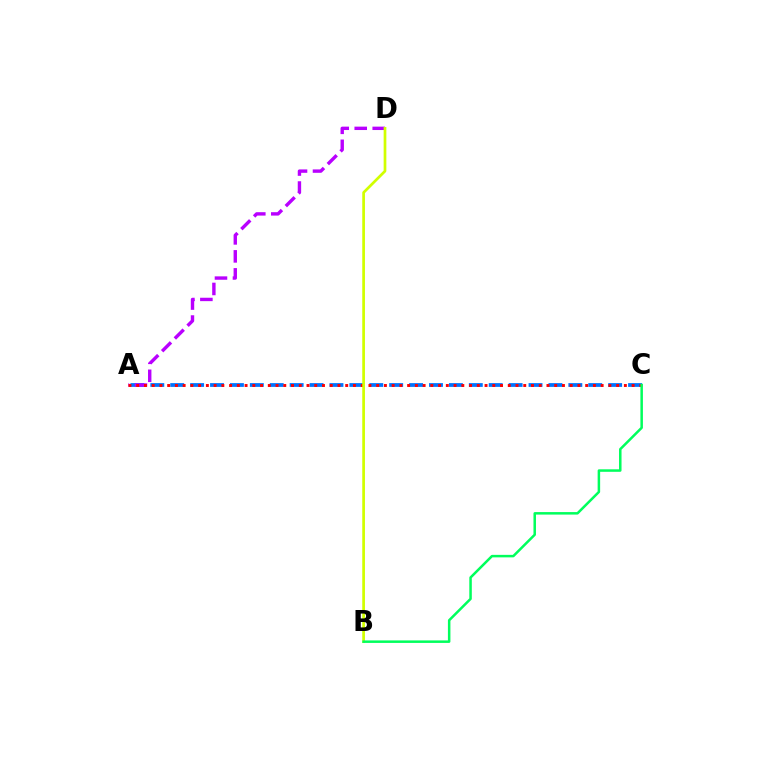{('A', 'C'): [{'color': '#0074ff', 'line_style': 'dashed', 'thickness': 2.7}, {'color': '#ff0000', 'line_style': 'dotted', 'thickness': 2.1}], ('A', 'D'): [{'color': '#b900ff', 'line_style': 'dashed', 'thickness': 2.44}], ('B', 'D'): [{'color': '#d1ff00', 'line_style': 'solid', 'thickness': 1.95}], ('B', 'C'): [{'color': '#00ff5c', 'line_style': 'solid', 'thickness': 1.8}]}